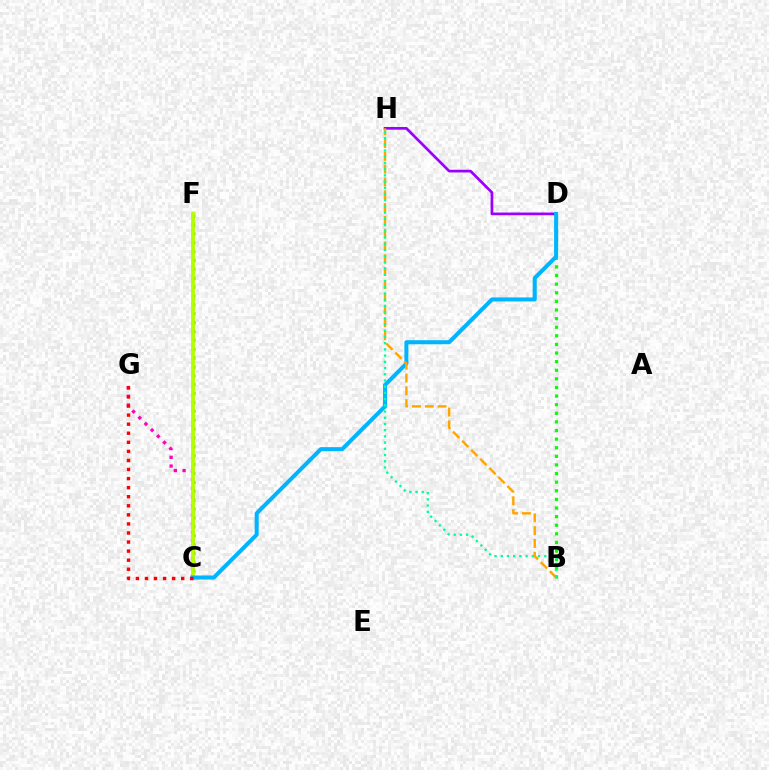{('D', 'H'): [{'color': '#9b00ff', 'line_style': 'solid', 'thickness': 1.95}], ('C', 'G'): [{'color': '#ff00bd', 'line_style': 'dotted', 'thickness': 2.38}, {'color': '#ff0000', 'line_style': 'dotted', 'thickness': 2.46}], ('B', 'D'): [{'color': '#08ff00', 'line_style': 'dotted', 'thickness': 2.34}], ('C', 'F'): [{'color': '#0010ff', 'line_style': 'dotted', 'thickness': 2.41}, {'color': '#b3ff00', 'line_style': 'solid', 'thickness': 2.77}], ('C', 'D'): [{'color': '#00b5ff', 'line_style': 'solid', 'thickness': 2.91}], ('B', 'H'): [{'color': '#ffa500', 'line_style': 'dashed', 'thickness': 1.74}, {'color': '#00ff9d', 'line_style': 'dotted', 'thickness': 1.69}]}